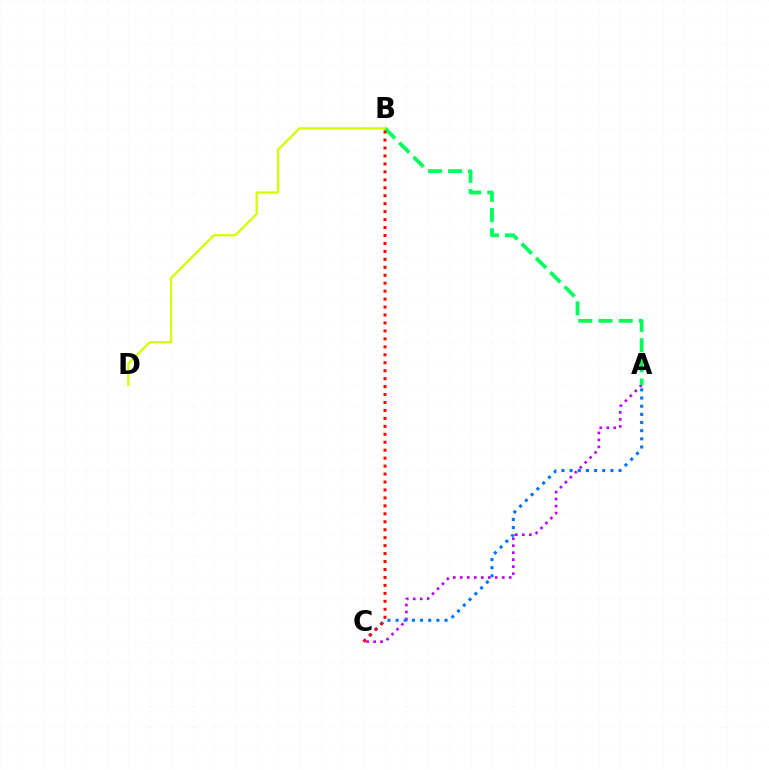{('A', 'C'): [{'color': '#b900ff', 'line_style': 'dotted', 'thickness': 1.9}, {'color': '#0074ff', 'line_style': 'dotted', 'thickness': 2.22}], ('A', 'B'): [{'color': '#00ff5c', 'line_style': 'dashed', 'thickness': 2.74}], ('B', 'D'): [{'color': '#d1ff00', 'line_style': 'solid', 'thickness': 1.65}], ('B', 'C'): [{'color': '#ff0000', 'line_style': 'dotted', 'thickness': 2.16}]}